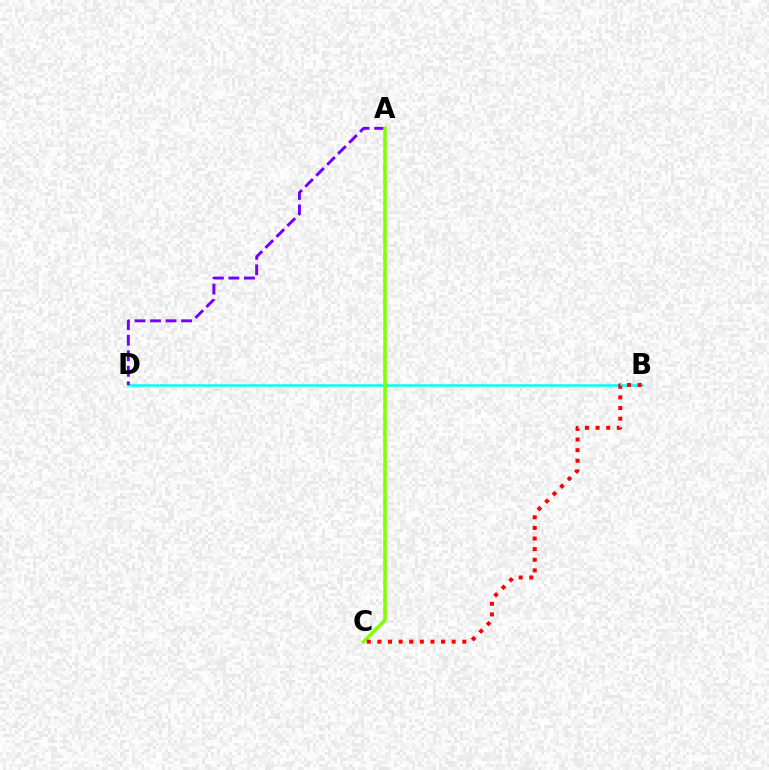{('B', 'D'): [{'color': '#00fff6', 'line_style': 'solid', 'thickness': 1.82}], ('A', 'D'): [{'color': '#7200ff', 'line_style': 'dashed', 'thickness': 2.11}], ('A', 'C'): [{'color': '#84ff00', 'line_style': 'solid', 'thickness': 2.57}], ('B', 'C'): [{'color': '#ff0000', 'line_style': 'dotted', 'thickness': 2.88}]}